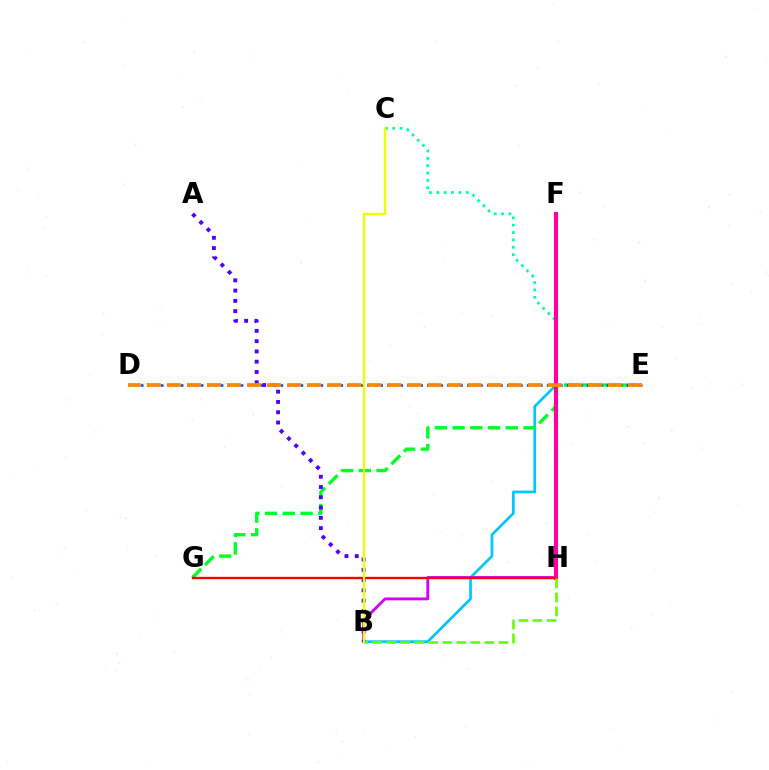{('B', 'F'): [{'color': '#00c7ff', 'line_style': 'solid', 'thickness': 1.94}], ('B', 'H'): [{'color': '#d600ff', 'line_style': 'solid', 'thickness': 2.05}, {'color': '#66ff00', 'line_style': 'dashed', 'thickness': 1.91}], ('E', 'G'): [{'color': '#00ff27', 'line_style': 'dashed', 'thickness': 2.41}], ('C', 'H'): [{'color': '#00ffaf', 'line_style': 'dotted', 'thickness': 2.0}], ('F', 'H'): [{'color': '#ff00a0', 'line_style': 'solid', 'thickness': 2.99}], ('D', 'E'): [{'color': '#003fff', 'line_style': 'dotted', 'thickness': 1.81}, {'color': '#ff8800', 'line_style': 'dashed', 'thickness': 2.72}], ('G', 'H'): [{'color': '#ff0000', 'line_style': 'solid', 'thickness': 1.69}], ('A', 'B'): [{'color': '#4f00ff', 'line_style': 'dotted', 'thickness': 2.79}], ('B', 'C'): [{'color': '#eeff00', 'line_style': 'solid', 'thickness': 1.7}]}